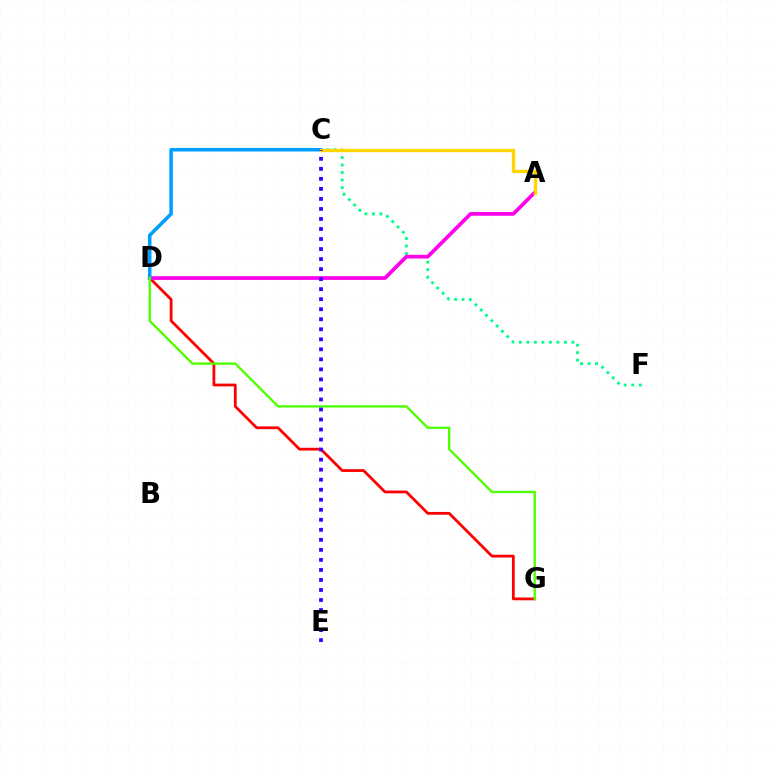{('D', 'G'): [{'color': '#ff0000', 'line_style': 'solid', 'thickness': 2.0}, {'color': '#4fff00', 'line_style': 'solid', 'thickness': 1.68}], ('C', 'F'): [{'color': '#00ff86', 'line_style': 'dotted', 'thickness': 2.04}], ('A', 'D'): [{'color': '#ff00ed', 'line_style': 'solid', 'thickness': 2.66}], ('C', 'D'): [{'color': '#009eff', 'line_style': 'solid', 'thickness': 2.54}], ('A', 'C'): [{'color': '#ffd500', 'line_style': 'solid', 'thickness': 2.4}], ('C', 'E'): [{'color': '#3700ff', 'line_style': 'dotted', 'thickness': 2.72}]}